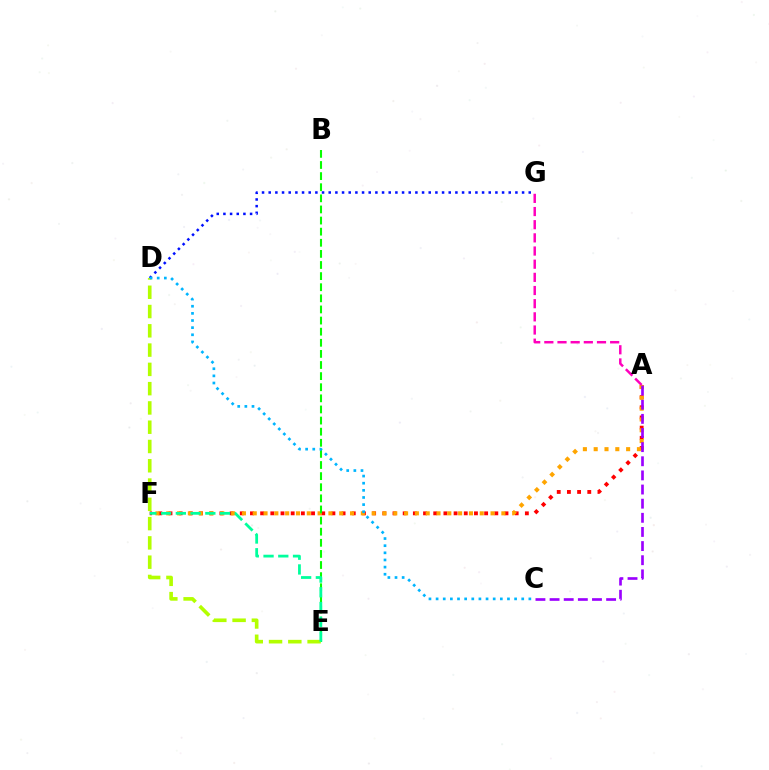{('A', 'F'): [{'color': '#ff0000', 'line_style': 'dotted', 'thickness': 2.77}, {'color': '#ffa500', 'line_style': 'dotted', 'thickness': 2.94}], ('D', 'G'): [{'color': '#0010ff', 'line_style': 'dotted', 'thickness': 1.81}], ('B', 'E'): [{'color': '#08ff00', 'line_style': 'dashed', 'thickness': 1.51}], ('D', 'E'): [{'color': '#b3ff00', 'line_style': 'dashed', 'thickness': 2.62}], ('A', 'G'): [{'color': '#ff00bd', 'line_style': 'dashed', 'thickness': 1.79}], ('C', 'D'): [{'color': '#00b5ff', 'line_style': 'dotted', 'thickness': 1.94}], ('A', 'C'): [{'color': '#9b00ff', 'line_style': 'dashed', 'thickness': 1.92}], ('E', 'F'): [{'color': '#00ff9d', 'line_style': 'dashed', 'thickness': 2.0}]}